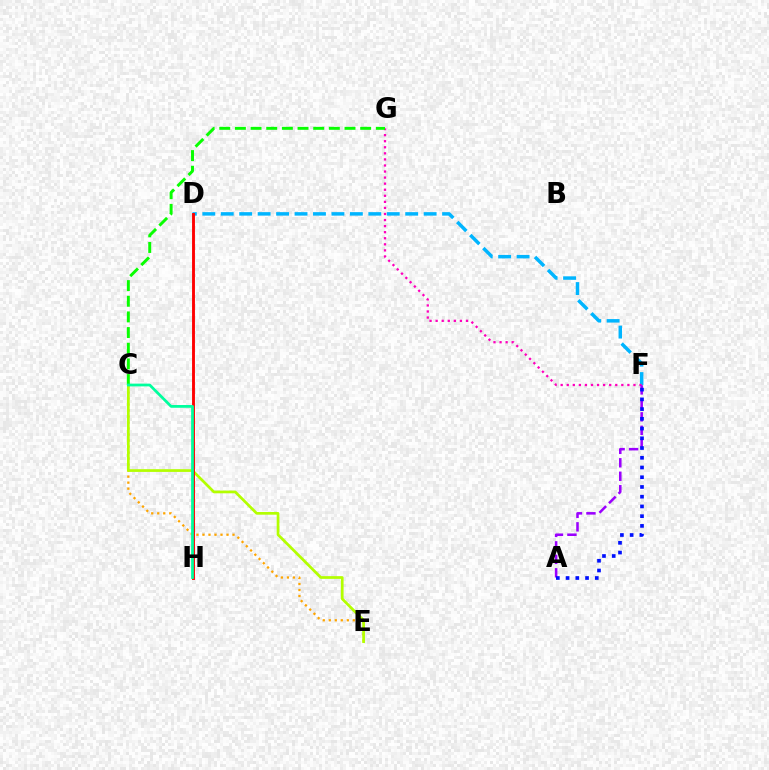{('D', 'F'): [{'color': '#00b5ff', 'line_style': 'dashed', 'thickness': 2.51}], ('F', 'G'): [{'color': '#ff00bd', 'line_style': 'dotted', 'thickness': 1.65}], ('A', 'F'): [{'color': '#9b00ff', 'line_style': 'dashed', 'thickness': 1.83}, {'color': '#0010ff', 'line_style': 'dotted', 'thickness': 2.64}], ('C', 'E'): [{'color': '#ffa500', 'line_style': 'dotted', 'thickness': 1.63}, {'color': '#b3ff00', 'line_style': 'solid', 'thickness': 1.96}], ('D', 'H'): [{'color': '#ff0000', 'line_style': 'solid', 'thickness': 2.07}], ('C', 'G'): [{'color': '#08ff00', 'line_style': 'dashed', 'thickness': 2.13}], ('C', 'H'): [{'color': '#00ff9d', 'line_style': 'solid', 'thickness': 1.98}]}